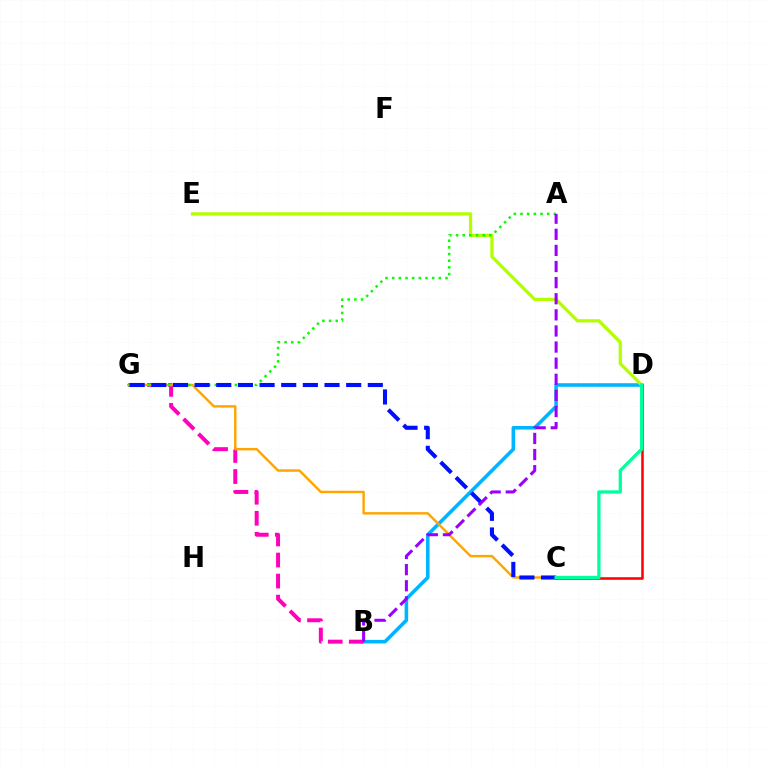{('B', 'D'): [{'color': '#00b5ff', 'line_style': 'solid', 'thickness': 2.58}], ('B', 'G'): [{'color': '#ff00bd', 'line_style': 'dashed', 'thickness': 2.86}], ('C', 'G'): [{'color': '#ffa500', 'line_style': 'solid', 'thickness': 1.75}, {'color': '#0010ff', 'line_style': 'dashed', 'thickness': 2.94}], ('D', 'E'): [{'color': '#b3ff00', 'line_style': 'solid', 'thickness': 2.35}], ('A', 'G'): [{'color': '#08ff00', 'line_style': 'dotted', 'thickness': 1.81}], ('C', 'D'): [{'color': '#ff0000', 'line_style': 'solid', 'thickness': 1.82}, {'color': '#00ff9d', 'line_style': 'solid', 'thickness': 2.37}], ('A', 'B'): [{'color': '#9b00ff', 'line_style': 'dashed', 'thickness': 2.19}]}